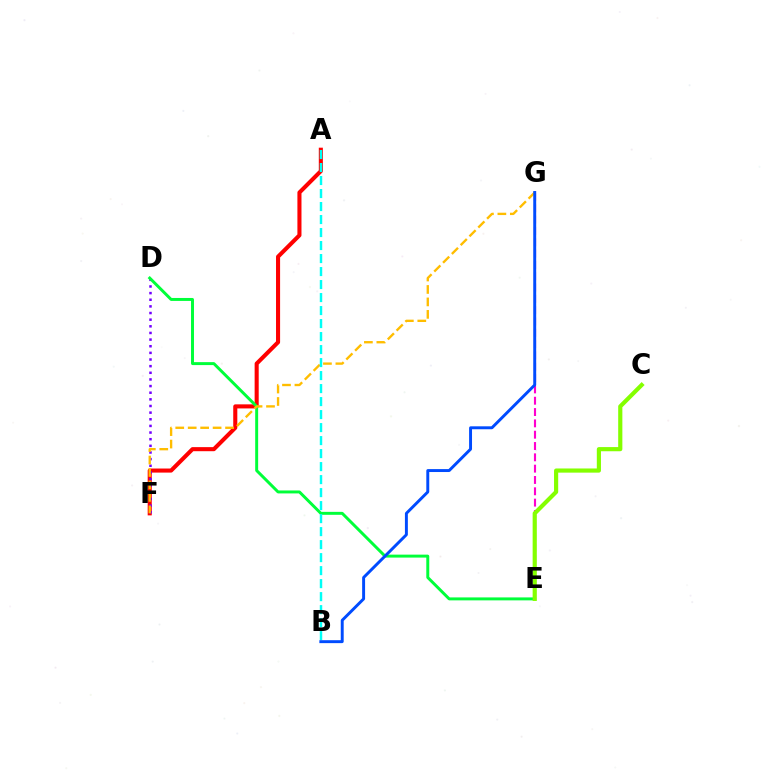{('A', 'F'): [{'color': '#ff0000', 'line_style': 'solid', 'thickness': 2.93}], ('E', 'G'): [{'color': '#ff00cf', 'line_style': 'dashed', 'thickness': 1.54}], ('D', 'F'): [{'color': '#7200ff', 'line_style': 'dotted', 'thickness': 1.8}], ('D', 'E'): [{'color': '#00ff39', 'line_style': 'solid', 'thickness': 2.13}], ('F', 'G'): [{'color': '#ffbd00', 'line_style': 'dashed', 'thickness': 1.69}], ('A', 'B'): [{'color': '#00fff6', 'line_style': 'dashed', 'thickness': 1.77}], ('B', 'G'): [{'color': '#004bff', 'line_style': 'solid', 'thickness': 2.11}], ('C', 'E'): [{'color': '#84ff00', 'line_style': 'solid', 'thickness': 3.0}]}